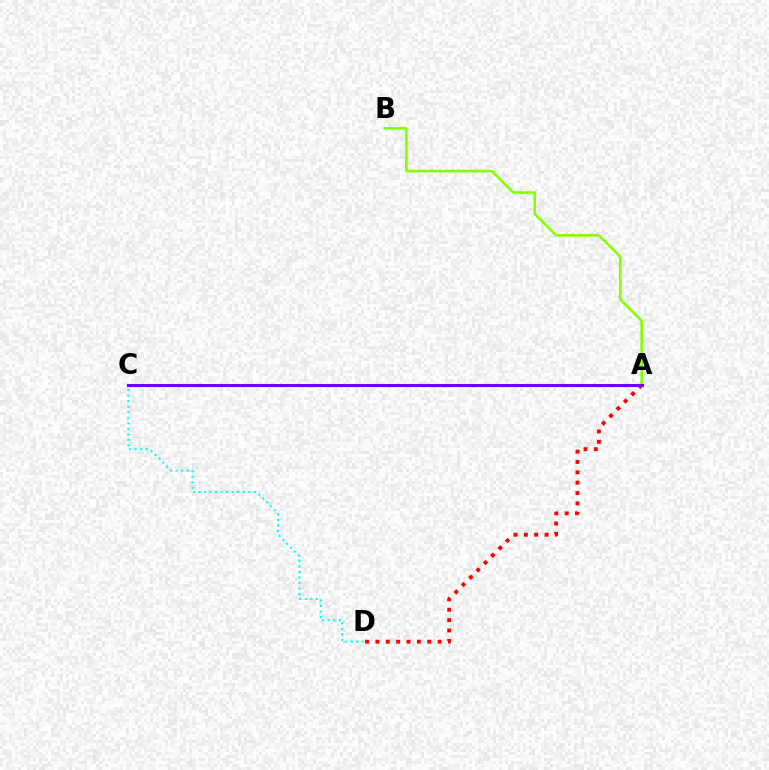{('A', 'D'): [{'color': '#ff0000', 'line_style': 'dotted', 'thickness': 2.82}], ('A', 'B'): [{'color': '#84ff00', 'line_style': 'solid', 'thickness': 1.86}], ('C', 'D'): [{'color': '#00fff6', 'line_style': 'dotted', 'thickness': 1.5}], ('A', 'C'): [{'color': '#7200ff', 'line_style': 'solid', 'thickness': 2.19}]}